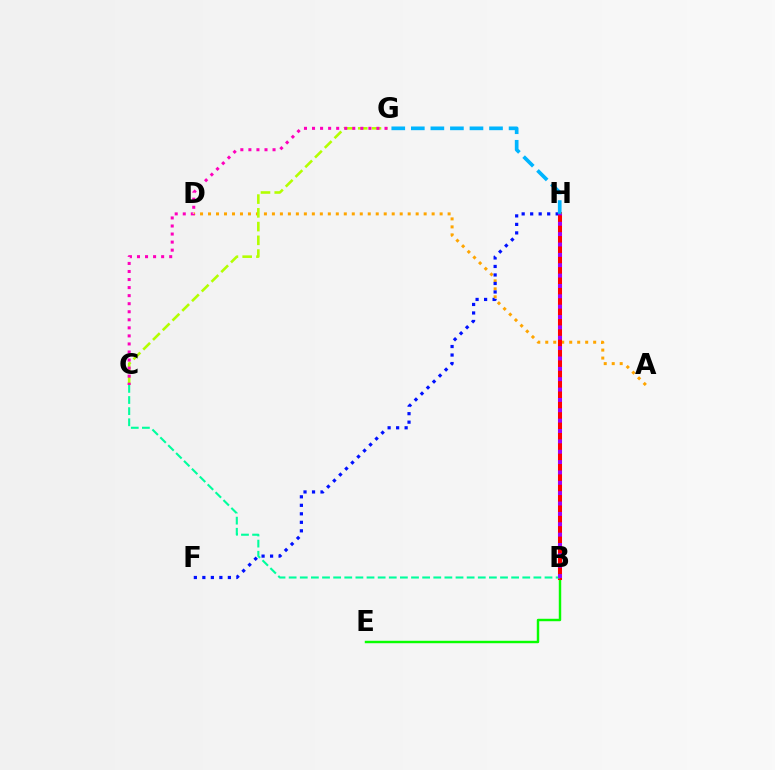{('A', 'D'): [{'color': '#ffa500', 'line_style': 'dotted', 'thickness': 2.17}], ('F', 'H'): [{'color': '#0010ff', 'line_style': 'dotted', 'thickness': 2.31}], ('C', 'G'): [{'color': '#b3ff00', 'line_style': 'dashed', 'thickness': 1.87}, {'color': '#ff00bd', 'line_style': 'dotted', 'thickness': 2.19}], ('B', 'E'): [{'color': '#08ff00', 'line_style': 'solid', 'thickness': 1.76}], ('B', 'H'): [{'color': '#ff0000', 'line_style': 'solid', 'thickness': 2.91}, {'color': '#9b00ff', 'line_style': 'dotted', 'thickness': 2.82}], ('B', 'C'): [{'color': '#00ff9d', 'line_style': 'dashed', 'thickness': 1.51}], ('G', 'H'): [{'color': '#00b5ff', 'line_style': 'dashed', 'thickness': 2.66}]}